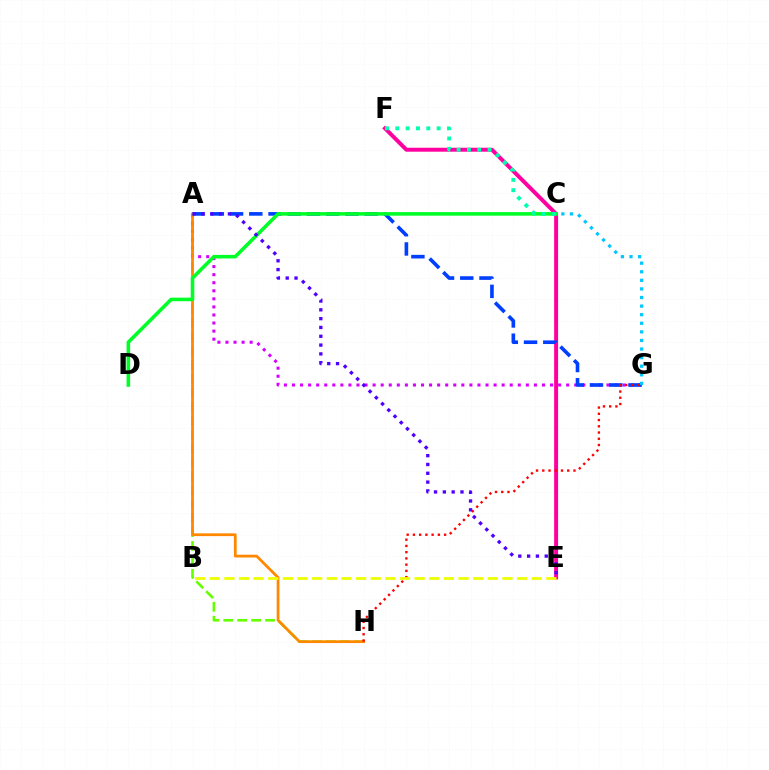{('E', 'F'): [{'color': '#ff00a0', 'line_style': 'solid', 'thickness': 2.85}], ('A', 'H'): [{'color': '#66ff00', 'line_style': 'dashed', 'thickness': 1.89}, {'color': '#ff8800', 'line_style': 'solid', 'thickness': 1.98}], ('A', 'G'): [{'color': '#d600ff', 'line_style': 'dotted', 'thickness': 2.19}, {'color': '#003fff', 'line_style': 'dashed', 'thickness': 2.61}], ('C', 'G'): [{'color': '#00c7ff', 'line_style': 'dotted', 'thickness': 2.33}], ('G', 'H'): [{'color': '#ff0000', 'line_style': 'dotted', 'thickness': 1.69}], ('C', 'D'): [{'color': '#00ff27', 'line_style': 'solid', 'thickness': 2.57}], ('B', 'E'): [{'color': '#eeff00', 'line_style': 'dashed', 'thickness': 1.99}], ('C', 'F'): [{'color': '#00ffaf', 'line_style': 'dotted', 'thickness': 2.81}], ('A', 'E'): [{'color': '#4f00ff', 'line_style': 'dotted', 'thickness': 2.39}]}